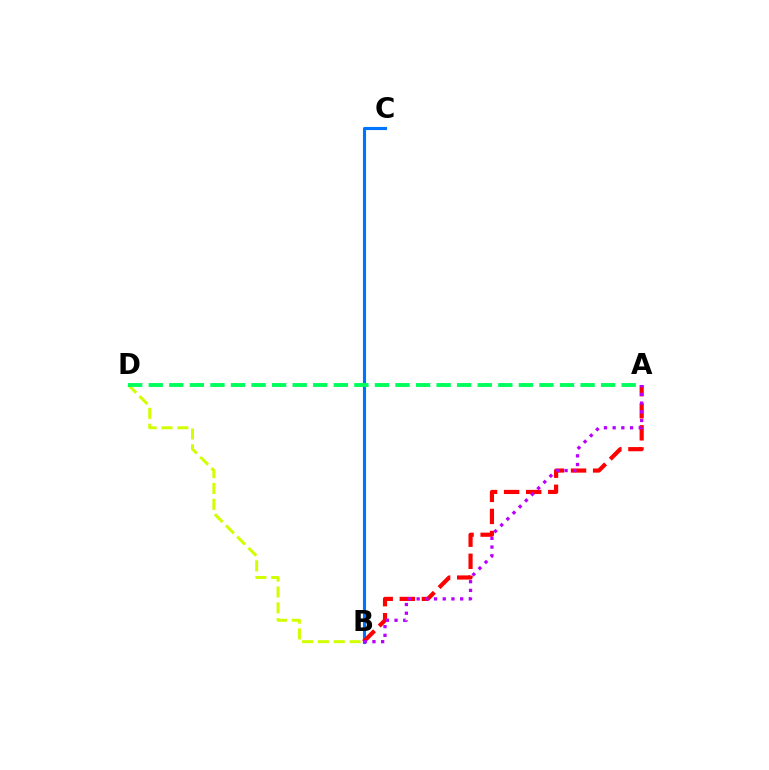{('B', 'C'): [{'color': '#0074ff', 'line_style': 'solid', 'thickness': 2.24}], ('A', 'B'): [{'color': '#ff0000', 'line_style': 'dashed', 'thickness': 3.0}, {'color': '#b900ff', 'line_style': 'dotted', 'thickness': 2.36}], ('B', 'D'): [{'color': '#d1ff00', 'line_style': 'dashed', 'thickness': 2.15}], ('A', 'D'): [{'color': '#00ff5c', 'line_style': 'dashed', 'thickness': 2.79}]}